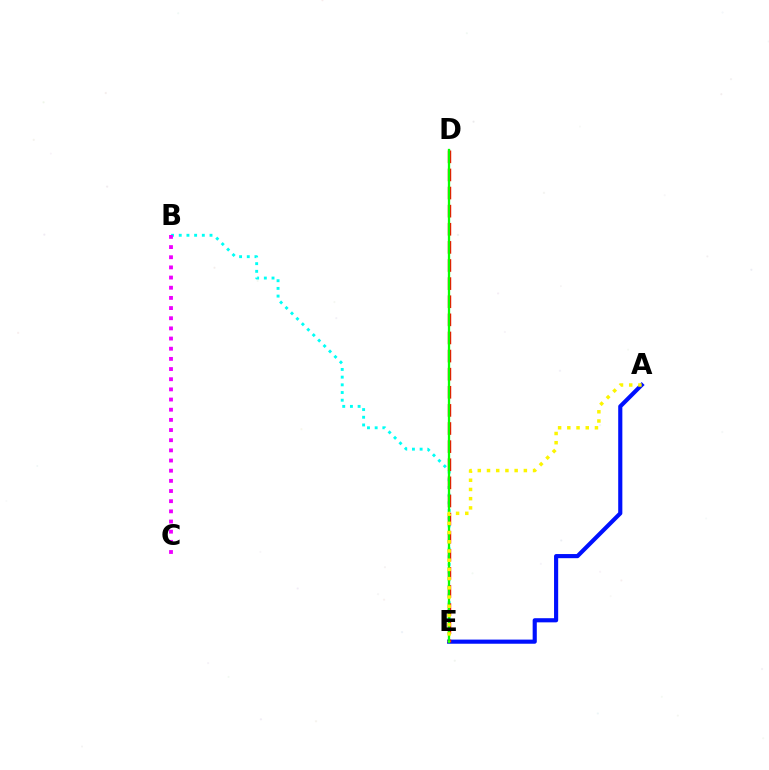{('A', 'E'): [{'color': '#0010ff', 'line_style': 'solid', 'thickness': 2.98}, {'color': '#fcf500', 'line_style': 'dotted', 'thickness': 2.5}], ('B', 'E'): [{'color': '#00fff6', 'line_style': 'dotted', 'thickness': 2.09}], ('D', 'E'): [{'color': '#ff0000', 'line_style': 'dashed', 'thickness': 2.46}, {'color': '#08ff00', 'line_style': 'solid', 'thickness': 1.66}], ('B', 'C'): [{'color': '#ee00ff', 'line_style': 'dotted', 'thickness': 2.76}]}